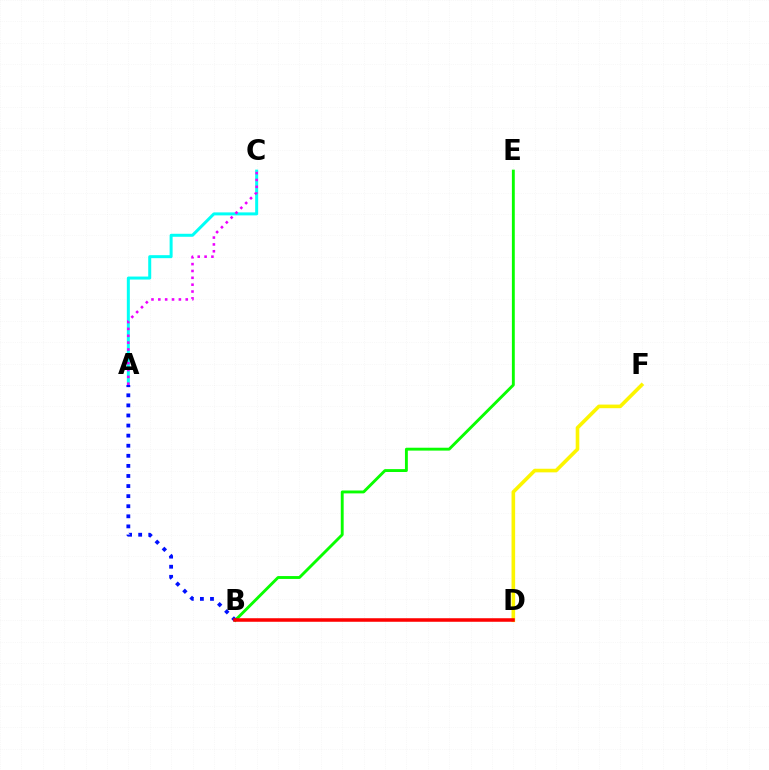{('A', 'C'): [{'color': '#00fff6', 'line_style': 'solid', 'thickness': 2.16}, {'color': '#ee00ff', 'line_style': 'dotted', 'thickness': 1.86}], ('B', 'E'): [{'color': '#08ff00', 'line_style': 'solid', 'thickness': 2.08}], ('D', 'F'): [{'color': '#fcf500', 'line_style': 'solid', 'thickness': 2.6}], ('A', 'B'): [{'color': '#0010ff', 'line_style': 'dotted', 'thickness': 2.74}], ('B', 'D'): [{'color': '#ff0000', 'line_style': 'solid', 'thickness': 2.55}]}